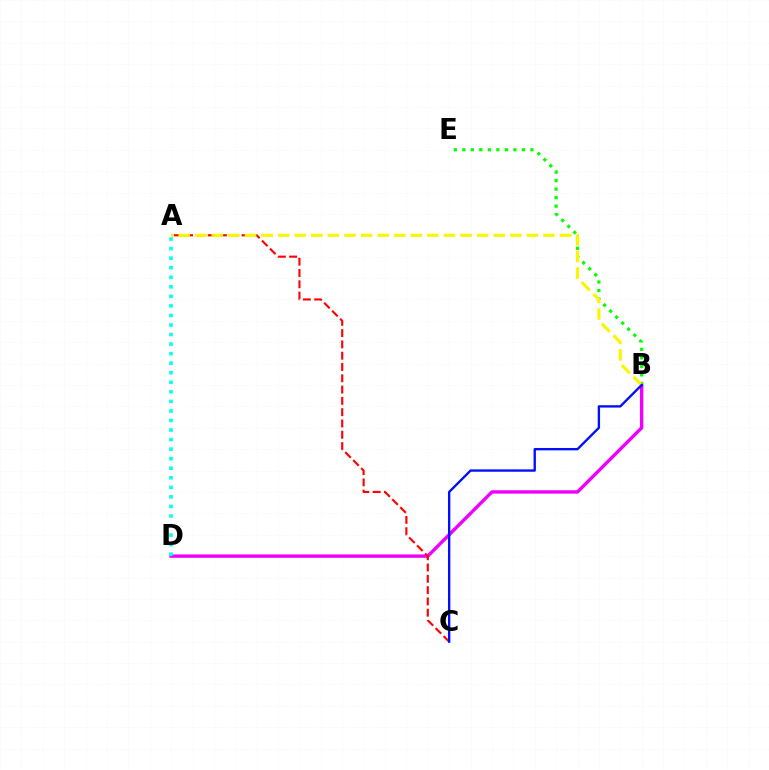{('B', 'D'): [{'color': '#ee00ff', 'line_style': 'solid', 'thickness': 2.44}], ('B', 'E'): [{'color': '#08ff00', 'line_style': 'dotted', 'thickness': 2.31}], ('A', 'C'): [{'color': '#ff0000', 'line_style': 'dashed', 'thickness': 1.53}], ('A', 'D'): [{'color': '#00fff6', 'line_style': 'dotted', 'thickness': 2.59}], ('A', 'B'): [{'color': '#fcf500', 'line_style': 'dashed', 'thickness': 2.25}], ('B', 'C'): [{'color': '#0010ff', 'line_style': 'solid', 'thickness': 1.7}]}